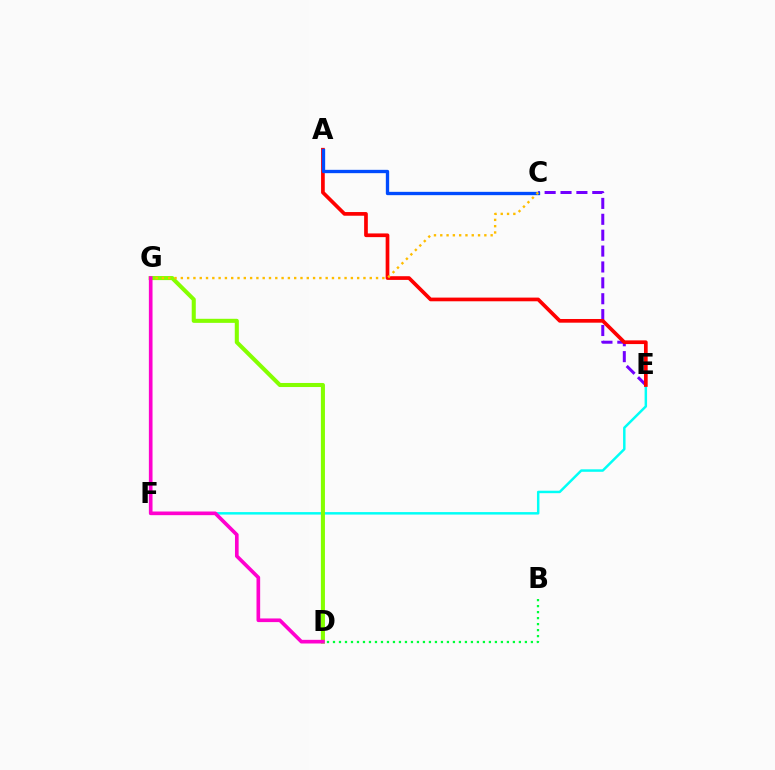{('C', 'E'): [{'color': '#7200ff', 'line_style': 'dashed', 'thickness': 2.16}], ('E', 'F'): [{'color': '#00fff6', 'line_style': 'solid', 'thickness': 1.78}], ('D', 'G'): [{'color': '#84ff00', 'line_style': 'solid', 'thickness': 2.93}, {'color': '#ff00cf', 'line_style': 'solid', 'thickness': 2.63}], ('B', 'D'): [{'color': '#00ff39', 'line_style': 'dotted', 'thickness': 1.63}], ('A', 'E'): [{'color': '#ff0000', 'line_style': 'solid', 'thickness': 2.66}], ('A', 'C'): [{'color': '#004bff', 'line_style': 'solid', 'thickness': 2.4}], ('C', 'G'): [{'color': '#ffbd00', 'line_style': 'dotted', 'thickness': 1.71}]}